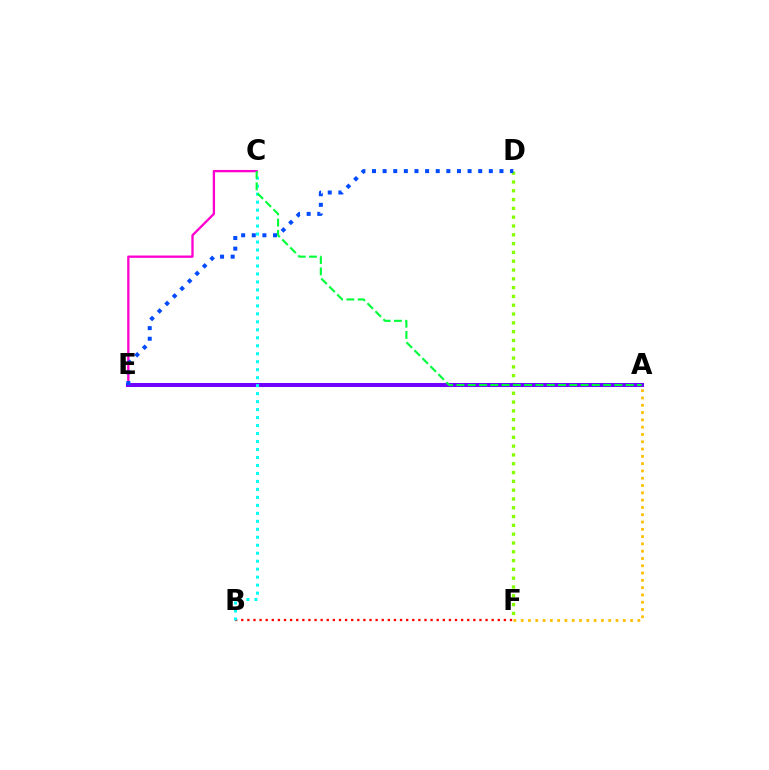{('A', 'F'): [{'color': '#ffbd00', 'line_style': 'dotted', 'thickness': 1.98}], ('D', 'F'): [{'color': '#84ff00', 'line_style': 'dotted', 'thickness': 2.39}], ('C', 'E'): [{'color': '#ff00cf', 'line_style': 'solid', 'thickness': 1.68}], ('B', 'F'): [{'color': '#ff0000', 'line_style': 'dotted', 'thickness': 1.66}], ('A', 'E'): [{'color': '#7200ff', 'line_style': 'solid', 'thickness': 2.91}], ('B', 'C'): [{'color': '#00fff6', 'line_style': 'dotted', 'thickness': 2.17}], ('A', 'C'): [{'color': '#00ff39', 'line_style': 'dashed', 'thickness': 1.53}], ('D', 'E'): [{'color': '#004bff', 'line_style': 'dotted', 'thickness': 2.89}]}